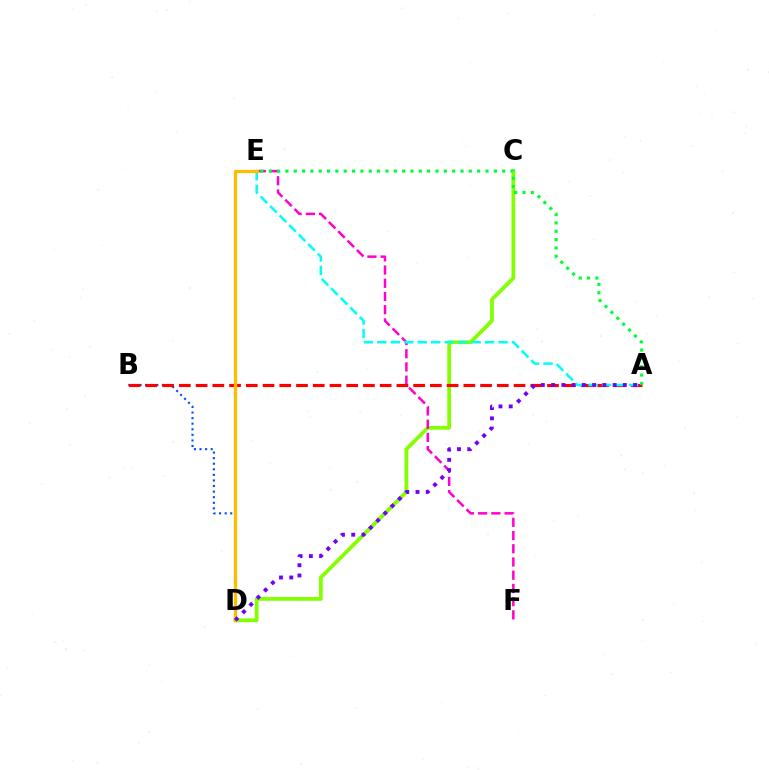{('C', 'D'): [{'color': '#84ff00', 'line_style': 'solid', 'thickness': 2.71}], ('E', 'F'): [{'color': '#ff00cf', 'line_style': 'dashed', 'thickness': 1.8}], ('B', 'D'): [{'color': '#004bff', 'line_style': 'dotted', 'thickness': 1.52}], ('A', 'B'): [{'color': '#ff0000', 'line_style': 'dashed', 'thickness': 2.27}], ('A', 'E'): [{'color': '#00ff39', 'line_style': 'dotted', 'thickness': 2.27}, {'color': '#00fff6', 'line_style': 'dashed', 'thickness': 1.83}], ('D', 'E'): [{'color': '#ffbd00', 'line_style': 'solid', 'thickness': 2.35}], ('A', 'D'): [{'color': '#7200ff', 'line_style': 'dotted', 'thickness': 2.78}]}